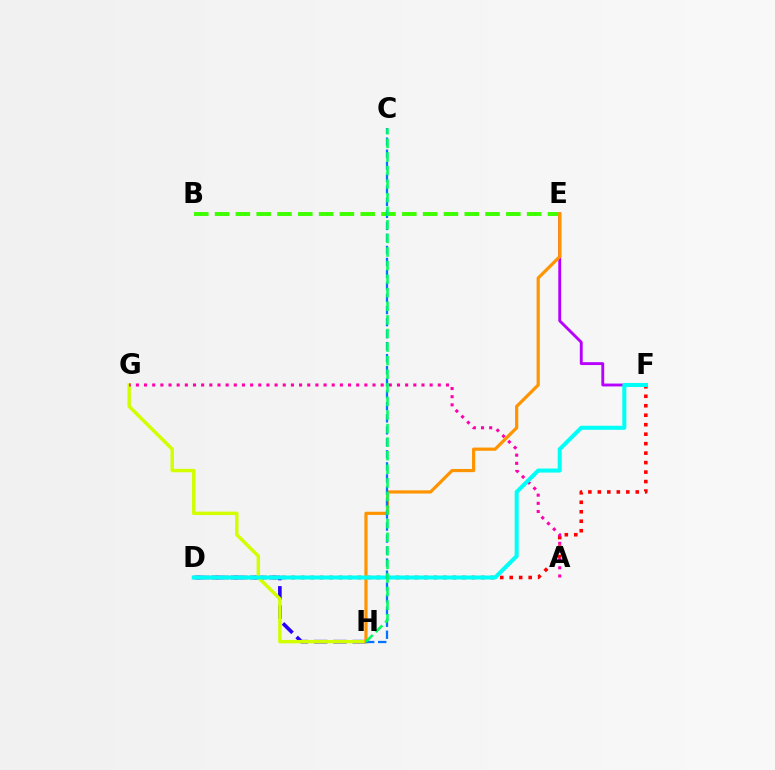{('D', 'H'): [{'color': '#2500ff', 'line_style': 'dashed', 'thickness': 2.62}], ('D', 'F'): [{'color': '#ff0000', 'line_style': 'dotted', 'thickness': 2.58}, {'color': '#00fff6', 'line_style': 'solid', 'thickness': 2.91}], ('E', 'F'): [{'color': '#b900ff', 'line_style': 'solid', 'thickness': 2.07}], ('G', 'H'): [{'color': '#d1ff00', 'line_style': 'solid', 'thickness': 2.47}], ('A', 'G'): [{'color': '#ff00ac', 'line_style': 'dotted', 'thickness': 2.22}], ('B', 'E'): [{'color': '#3dff00', 'line_style': 'dashed', 'thickness': 2.83}], ('E', 'H'): [{'color': '#ff9400', 'line_style': 'solid', 'thickness': 2.3}], ('C', 'H'): [{'color': '#0074ff', 'line_style': 'dashed', 'thickness': 1.63}, {'color': '#00ff5c', 'line_style': 'dashed', 'thickness': 1.85}]}